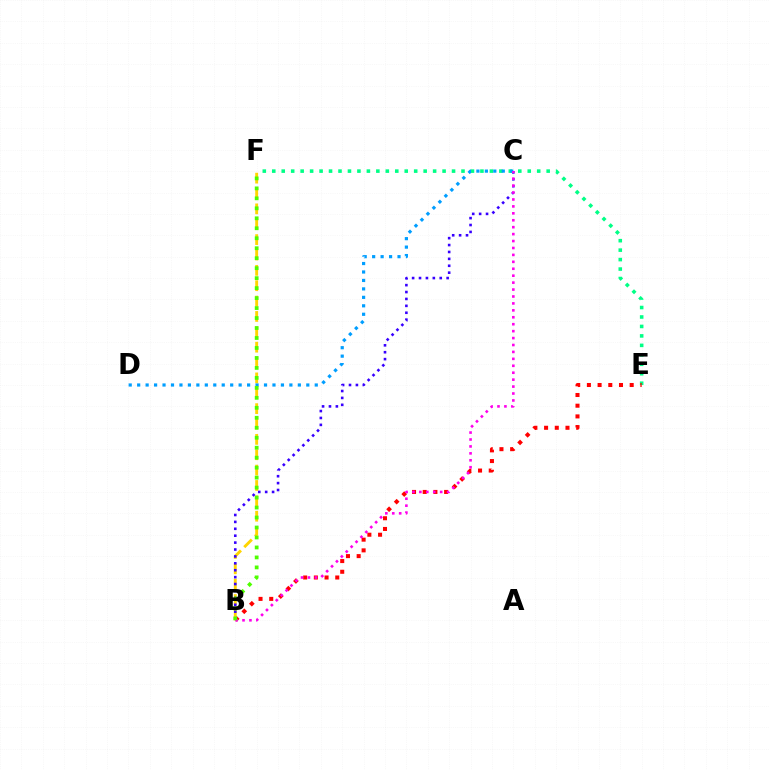{('E', 'F'): [{'color': '#00ff86', 'line_style': 'dotted', 'thickness': 2.57}], ('B', 'E'): [{'color': '#ff0000', 'line_style': 'dotted', 'thickness': 2.91}], ('B', 'F'): [{'color': '#ffd500', 'line_style': 'dashed', 'thickness': 2.09}, {'color': '#4fff00', 'line_style': 'dotted', 'thickness': 2.71}], ('B', 'C'): [{'color': '#3700ff', 'line_style': 'dotted', 'thickness': 1.88}, {'color': '#ff00ed', 'line_style': 'dotted', 'thickness': 1.88}], ('C', 'D'): [{'color': '#009eff', 'line_style': 'dotted', 'thickness': 2.3}]}